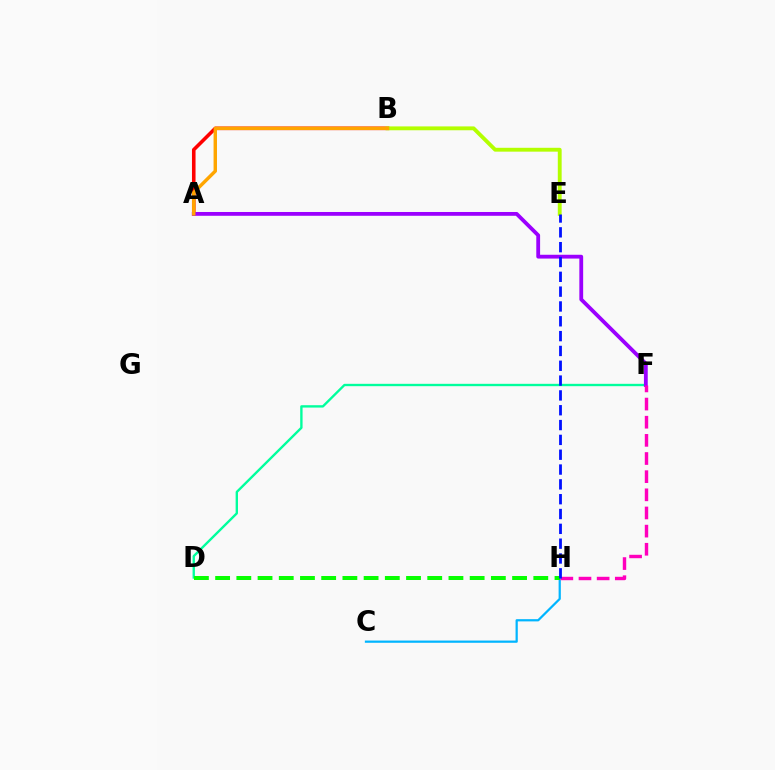{('D', 'F'): [{'color': '#00ff9d', 'line_style': 'solid', 'thickness': 1.7}], ('C', 'H'): [{'color': '#00b5ff', 'line_style': 'solid', 'thickness': 1.6}], ('A', 'B'): [{'color': '#ff0000', 'line_style': 'solid', 'thickness': 2.57}, {'color': '#ffa500', 'line_style': 'solid', 'thickness': 2.47}], ('D', 'H'): [{'color': '#08ff00', 'line_style': 'dashed', 'thickness': 2.88}], ('B', 'E'): [{'color': '#b3ff00', 'line_style': 'solid', 'thickness': 2.78}], ('A', 'F'): [{'color': '#9b00ff', 'line_style': 'solid', 'thickness': 2.74}], ('F', 'H'): [{'color': '#ff00bd', 'line_style': 'dashed', 'thickness': 2.47}], ('E', 'H'): [{'color': '#0010ff', 'line_style': 'dashed', 'thickness': 2.01}]}